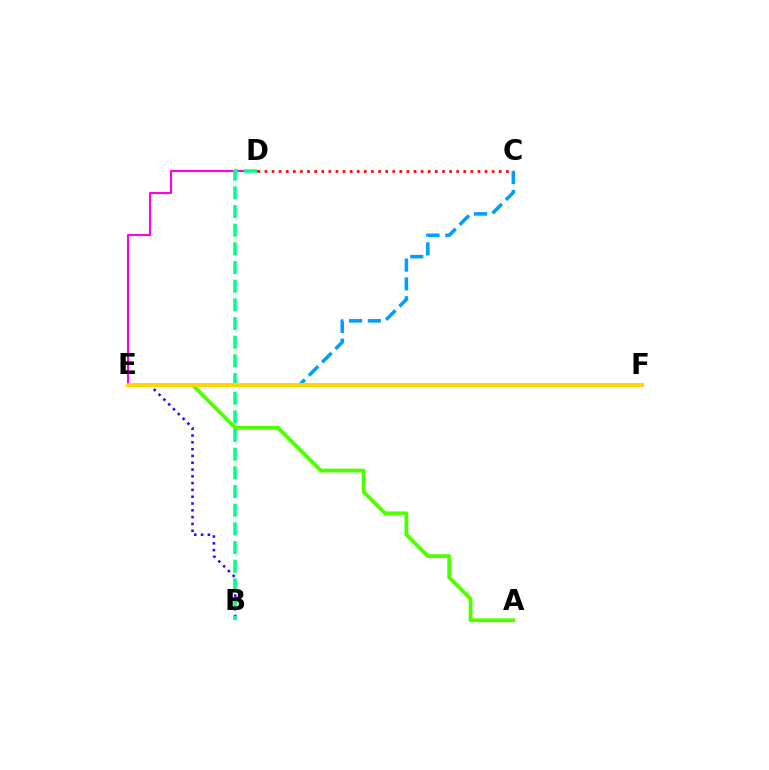{('C', 'E'): [{'color': '#009eff', 'line_style': 'dashed', 'thickness': 2.56}], ('D', 'E'): [{'color': '#ff00ed', 'line_style': 'solid', 'thickness': 1.51}], ('A', 'E'): [{'color': '#4fff00', 'line_style': 'solid', 'thickness': 2.73}], ('B', 'E'): [{'color': '#3700ff', 'line_style': 'dotted', 'thickness': 1.85}], ('C', 'D'): [{'color': '#ff0000', 'line_style': 'dotted', 'thickness': 1.93}], ('B', 'D'): [{'color': '#00ff86', 'line_style': 'dashed', 'thickness': 2.54}], ('E', 'F'): [{'color': '#ffd500', 'line_style': 'solid', 'thickness': 2.88}]}